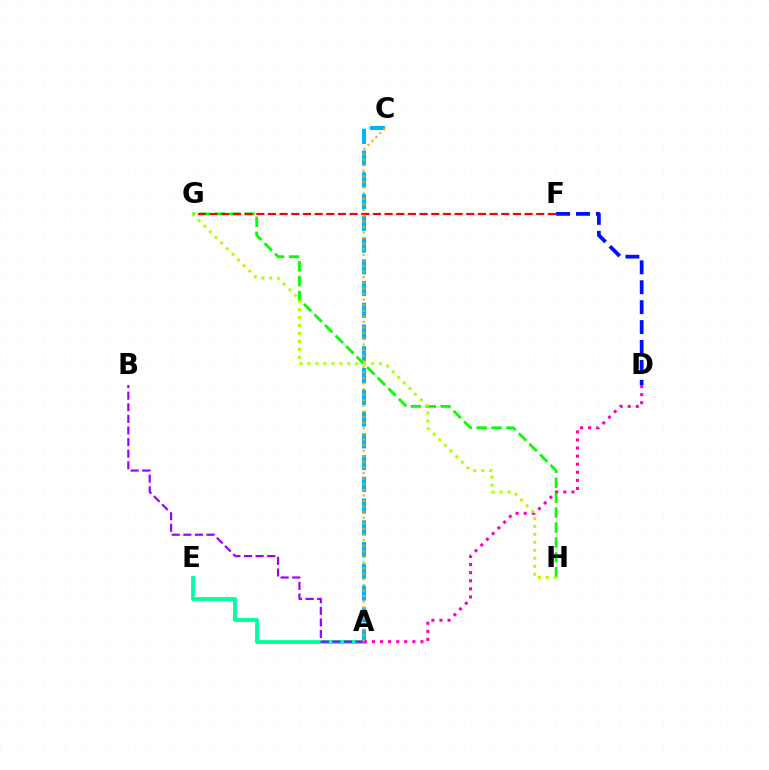{('A', 'C'): [{'color': '#00b5ff', 'line_style': 'dashed', 'thickness': 2.95}, {'color': '#ffa500', 'line_style': 'dotted', 'thickness': 1.52}], ('G', 'H'): [{'color': '#08ff00', 'line_style': 'dashed', 'thickness': 2.03}, {'color': '#b3ff00', 'line_style': 'dotted', 'thickness': 2.16}], ('A', 'E'): [{'color': '#00ff9d', 'line_style': 'solid', 'thickness': 2.76}], ('A', 'B'): [{'color': '#9b00ff', 'line_style': 'dashed', 'thickness': 1.57}], ('F', 'G'): [{'color': '#ff0000', 'line_style': 'dashed', 'thickness': 1.58}], ('A', 'D'): [{'color': '#ff00bd', 'line_style': 'dotted', 'thickness': 2.2}], ('D', 'F'): [{'color': '#0010ff', 'line_style': 'dashed', 'thickness': 2.71}]}